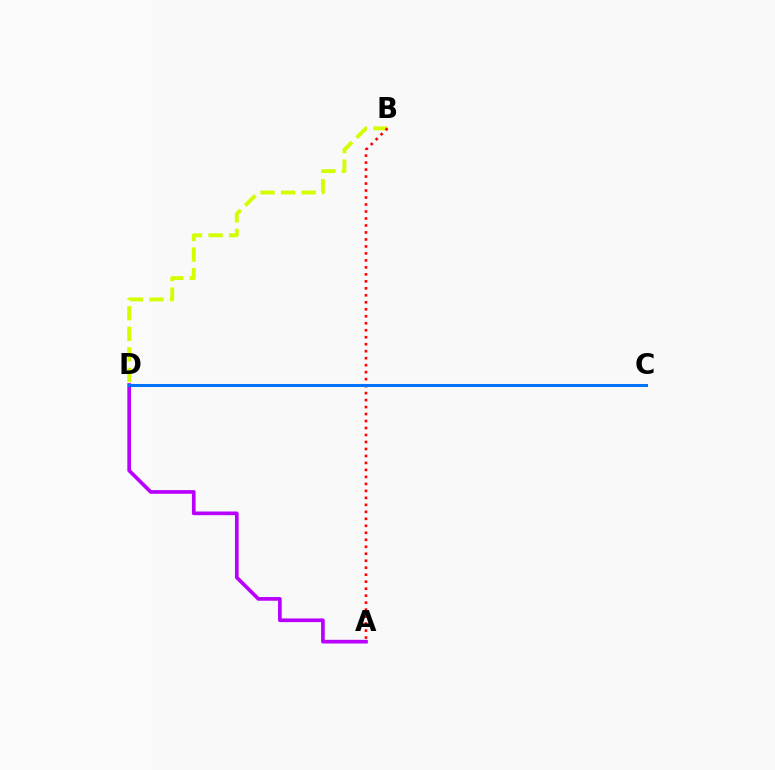{('B', 'D'): [{'color': '#d1ff00', 'line_style': 'dashed', 'thickness': 2.79}], ('A', 'D'): [{'color': '#b900ff', 'line_style': 'solid', 'thickness': 2.65}], ('C', 'D'): [{'color': '#00ff5c', 'line_style': 'dashed', 'thickness': 1.8}, {'color': '#0074ff', 'line_style': 'solid', 'thickness': 2.19}], ('A', 'B'): [{'color': '#ff0000', 'line_style': 'dotted', 'thickness': 1.9}]}